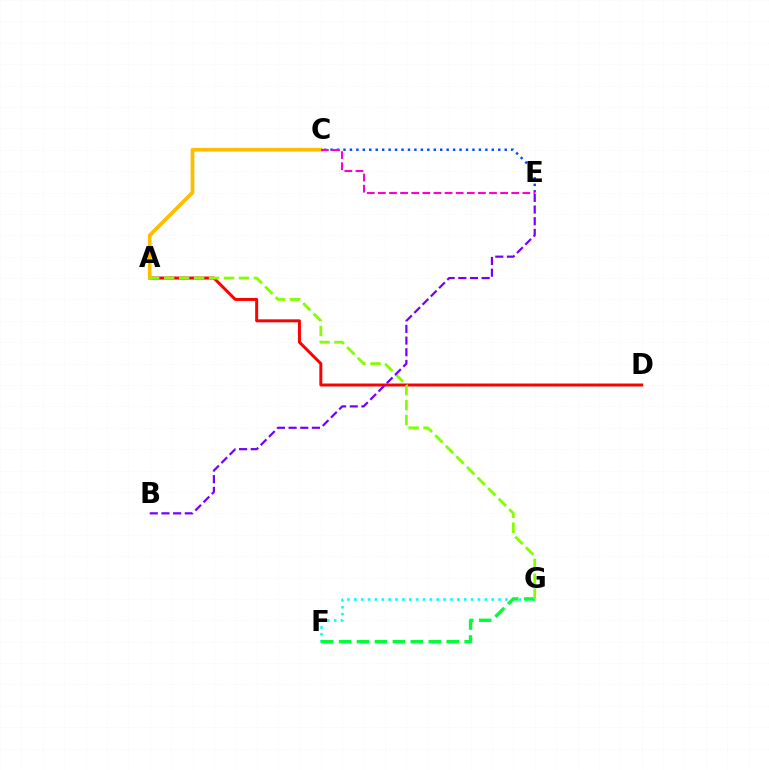{('F', 'G'): [{'color': '#00fff6', 'line_style': 'dotted', 'thickness': 1.87}, {'color': '#00ff39', 'line_style': 'dashed', 'thickness': 2.44}], ('A', 'D'): [{'color': '#ff0000', 'line_style': 'solid', 'thickness': 2.15}], ('C', 'E'): [{'color': '#004bff', 'line_style': 'dotted', 'thickness': 1.75}, {'color': '#ff00cf', 'line_style': 'dashed', 'thickness': 1.51}], ('A', 'C'): [{'color': '#ffbd00', 'line_style': 'solid', 'thickness': 2.68}], ('A', 'G'): [{'color': '#84ff00', 'line_style': 'dashed', 'thickness': 2.03}], ('B', 'E'): [{'color': '#7200ff', 'line_style': 'dashed', 'thickness': 1.59}]}